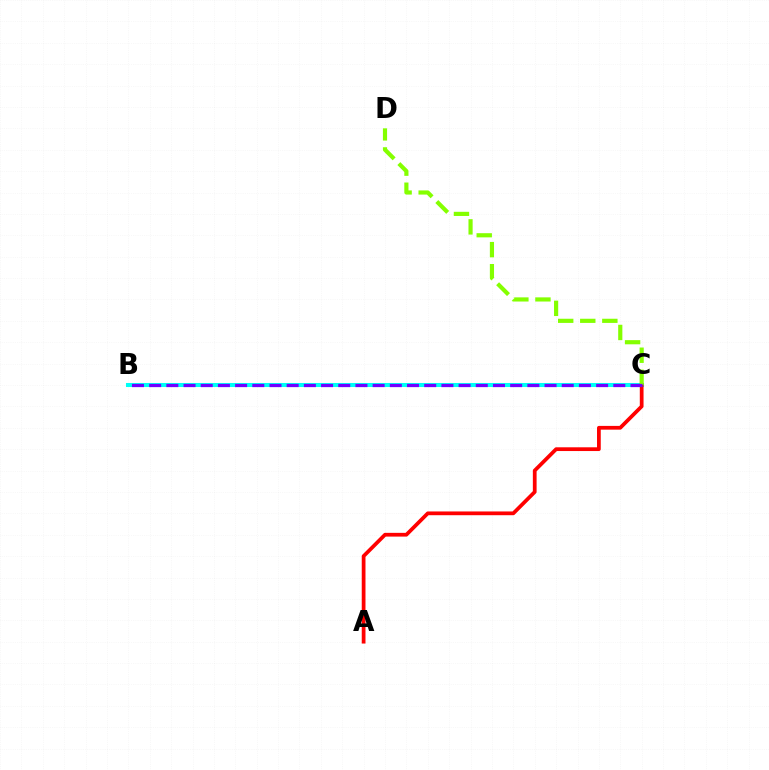{('B', 'C'): [{'color': '#00fff6', 'line_style': 'solid', 'thickness': 2.91}, {'color': '#7200ff', 'line_style': 'dashed', 'thickness': 2.34}], ('A', 'C'): [{'color': '#ff0000', 'line_style': 'solid', 'thickness': 2.7}], ('C', 'D'): [{'color': '#84ff00', 'line_style': 'dashed', 'thickness': 3.0}]}